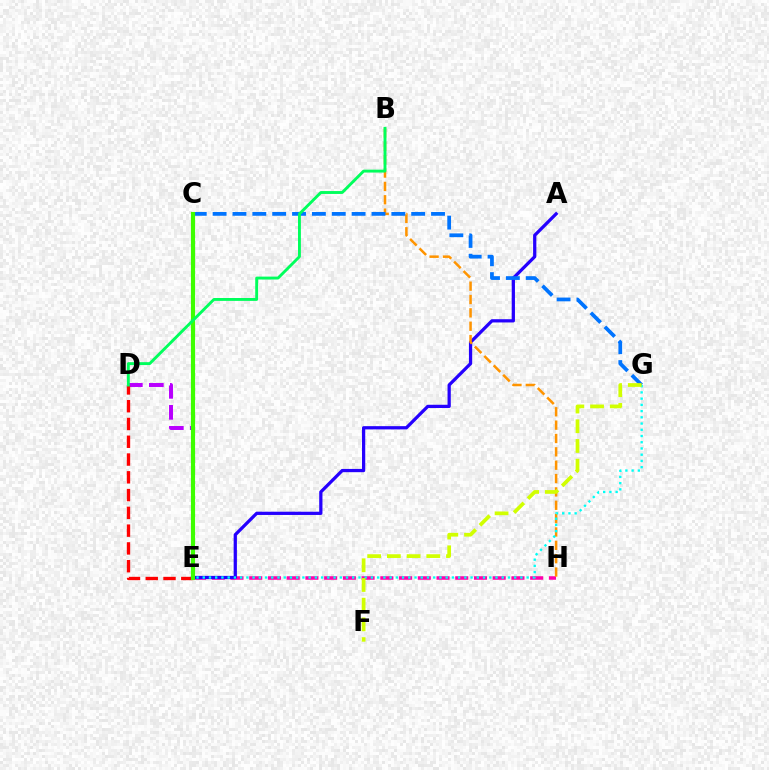{('D', 'E'): [{'color': '#b900ff', 'line_style': 'dashed', 'thickness': 2.85}, {'color': '#ff0000', 'line_style': 'dashed', 'thickness': 2.41}], ('E', 'H'): [{'color': '#ff00ac', 'line_style': 'dashed', 'thickness': 2.54}], ('A', 'E'): [{'color': '#2500ff', 'line_style': 'solid', 'thickness': 2.34}], ('B', 'H'): [{'color': '#ff9400', 'line_style': 'dashed', 'thickness': 1.81}], ('E', 'G'): [{'color': '#00fff6', 'line_style': 'dotted', 'thickness': 1.69}], ('C', 'G'): [{'color': '#0074ff', 'line_style': 'dashed', 'thickness': 2.7}], ('C', 'E'): [{'color': '#3dff00', 'line_style': 'solid', 'thickness': 2.99}], ('B', 'D'): [{'color': '#00ff5c', 'line_style': 'solid', 'thickness': 2.08}], ('F', 'G'): [{'color': '#d1ff00', 'line_style': 'dashed', 'thickness': 2.68}]}